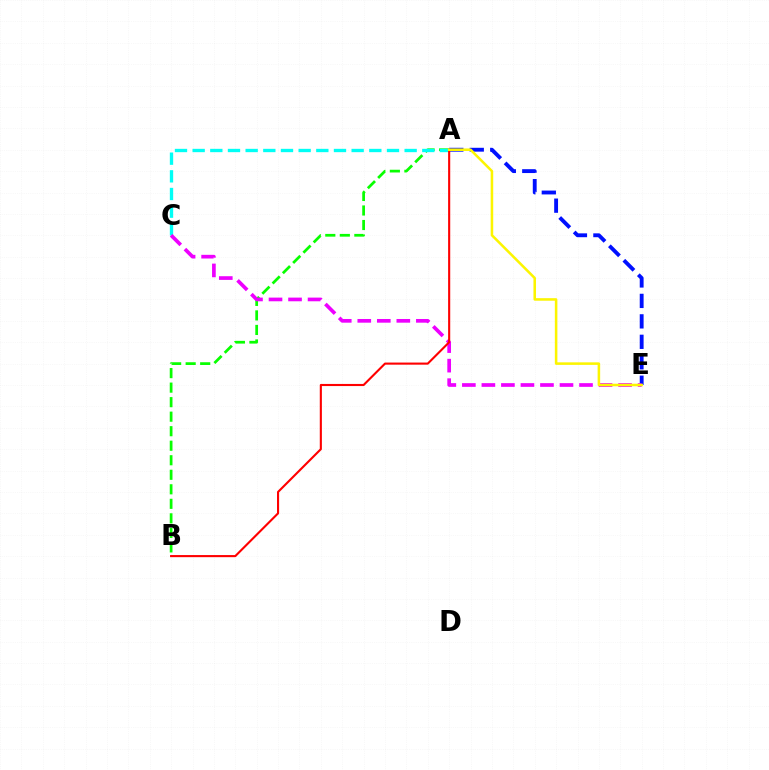{('A', 'B'): [{'color': '#08ff00', 'line_style': 'dashed', 'thickness': 1.97}, {'color': '#ff0000', 'line_style': 'solid', 'thickness': 1.52}], ('A', 'C'): [{'color': '#00fff6', 'line_style': 'dashed', 'thickness': 2.4}], ('A', 'E'): [{'color': '#0010ff', 'line_style': 'dashed', 'thickness': 2.78}, {'color': '#fcf500', 'line_style': 'solid', 'thickness': 1.83}], ('C', 'E'): [{'color': '#ee00ff', 'line_style': 'dashed', 'thickness': 2.65}]}